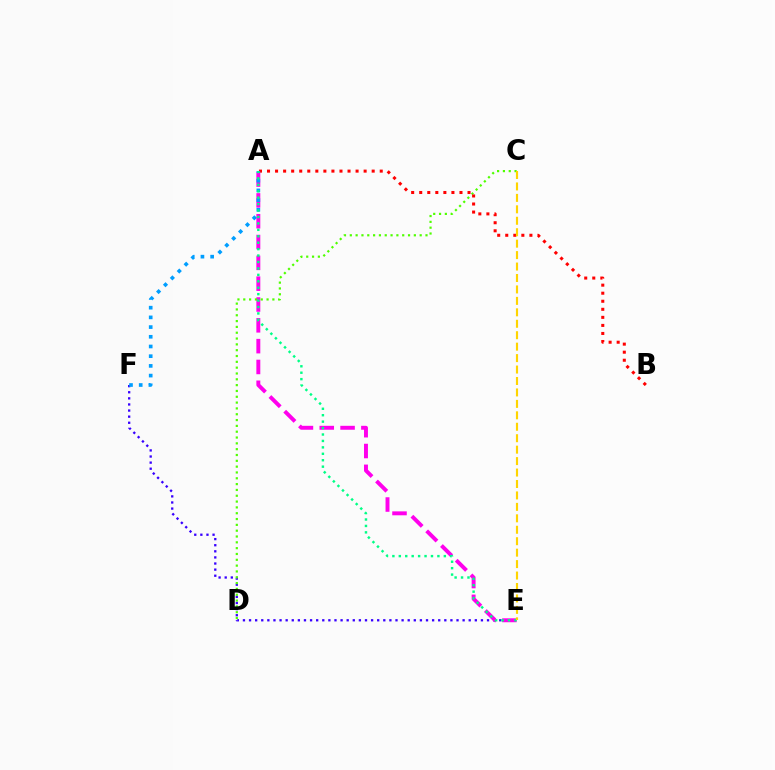{('E', 'F'): [{'color': '#3700ff', 'line_style': 'dotted', 'thickness': 1.66}], ('A', 'E'): [{'color': '#ff00ed', 'line_style': 'dashed', 'thickness': 2.83}, {'color': '#00ff86', 'line_style': 'dotted', 'thickness': 1.75}], ('C', 'D'): [{'color': '#4fff00', 'line_style': 'dotted', 'thickness': 1.58}], ('A', 'B'): [{'color': '#ff0000', 'line_style': 'dotted', 'thickness': 2.19}], ('A', 'F'): [{'color': '#009eff', 'line_style': 'dotted', 'thickness': 2.64}], ('C', 'E'): [{'color': '#ffd500', 'line_style': 'dashed', 'thickness': 1.55}]}